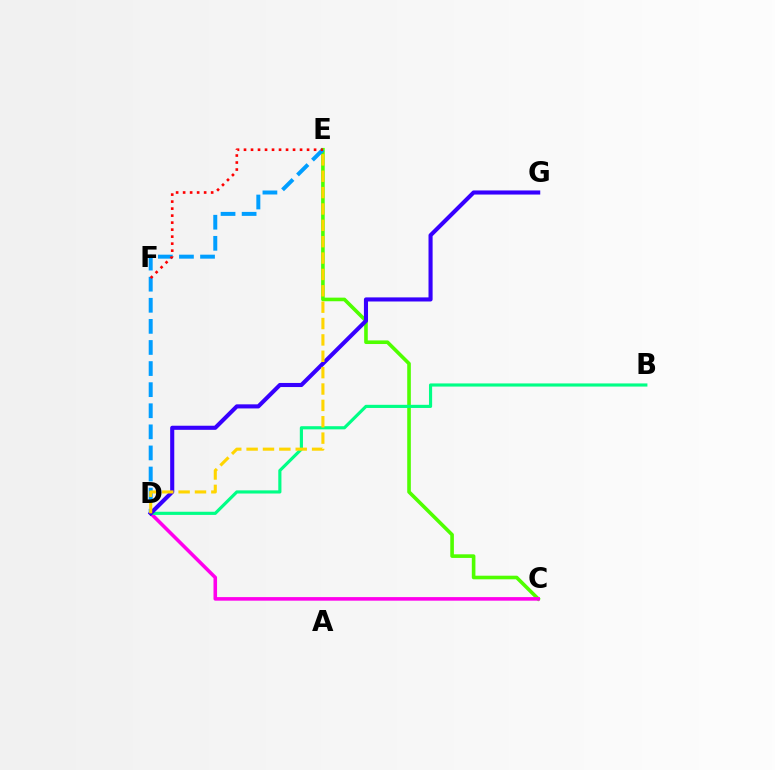{('C', 'E'): [{'color': '#4fff00', 'line_style': 'solid', 'thickness': 2.6}], ('D', 'E'): [{'color': '#009eff', 'line_style': 'dashed', 'thickness': 2.87}, {'color': '#ffd500', 'line_style': 'dashed', 'thickness': 2.22}], ('C', 'D'): [{'color': '#ff00ed', 'line_style': 'solid', 'thickness': 2.57}], ('E', 'F'): [{'color': '#ff0000', 'line_style': 'dotted', 'thickness': 1.9}], ('B', 'D'): [{'color': '#00ff86', 'line_style': 'solid', 'thickness': 2.27}], ('D', 'G'): [{'color': '#3700ff', 'line_style': 'solid', 'thickness': 2.95}]}